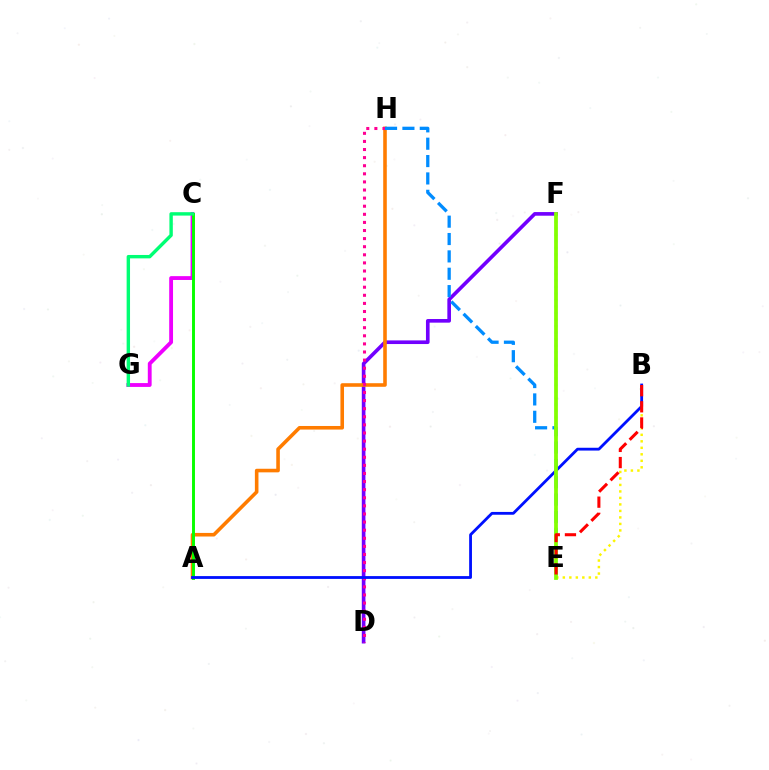{('D', 'F'): [{'color': '#7200ff', 'line_style': 'solid', 'thickness': 2.62}], ('C', 'G'): [{'color': '#ee00ff', 'line_style': 'solid', 'thickness': 2.76}, {'color': '#00ff74', 'line_style': 'solid', 'thickness': 2.45}], ('A', 'H'): [{'color': '#ff7c00', 'line_style': 'solid', 'thickness': 2.58}], ('A', 'C'): [{'color': '#08ff00', 'line_style': 'solid', 'thickness': 2.11}], ('D', 'H'): [{'color': '#ff0094', 'line_style': 'dotted', 'thickness': 2.2}], ('E', 'H'): [{'color': '#008cff', 'line_style': 'dashed', 'thickness': 2.36}], ('B', 'E'): [{'color': '#fcf500', 'line_style': 'dotted', 'thickness': 1.77}, {'color': '#ff0000', 'line_style': 'dashed', 'thickness': 2.19}], ('A', 'B'): [{'color': '#0010ff', 'line_style': 'solid', 'thickness': 2.02}], ('E', 'F'): [{'color': '#00fff6', 'line_style': 'dotted', 'thickness': 1.77}, {'color': '#84ff00', 'line_style': 'solid', 'thickness': 2.7}]}